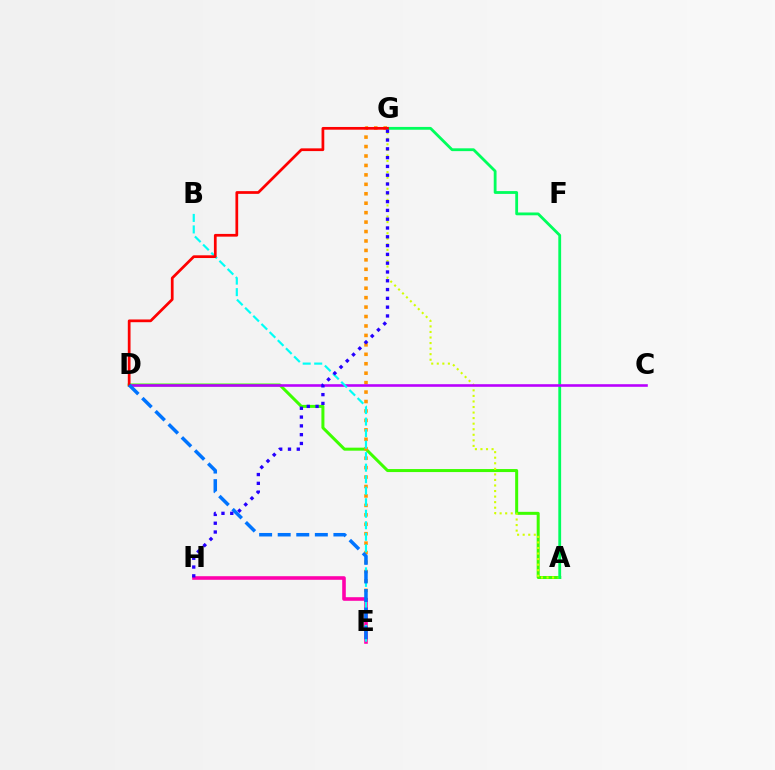{('A', 'D'): [{'color': '#3dff00', 'line_style': 'solid', 'thickness': 2.17}], ('A', 'G'): [{'color': '#d1ff00', 'line_style': 'dotted', 'thickness': 1.51}, {'color': '#00ff5c', 'line_style': 'solid', 'thickness': 2.02}], ('E', 'G'): [{'color': '#ff9400', 'line_style': 'dotted', 'thickness': 2.57}], ('C', 'D'): [{'color': '#b900ff', 'line_style': 'solid', 'thickness': 1.87}], ('E', 'H'): [{'color': '#ff00ac', 'line_style': 'solid', 'thickness': 2.59}], ('B', 'E'): [{'color': '#00fff6', 'line_style': 'dashed', 'thickness': 1.56}], ('D', 'G'): [{'color': '#ff0000', 'line_style': 'solid', 'thickness': 1.97}], ('D', 'E'): [{'color': '#0074ff', 'line_style': 'dashed', 'thickness': 2.52}], ('G', 'H'): [{'color': '#2500ff', 'line_style': 'dotted', 'thickness': 2.39}]}